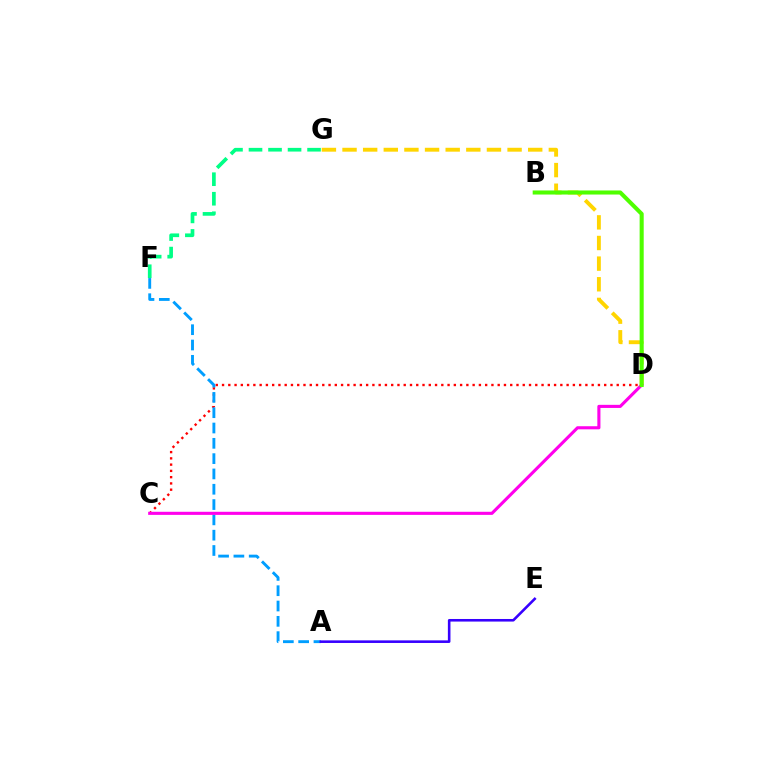{('C', 'D'): [{'color': '#ff0000', 'line_style': 'dotted', 'thickness': 1.7}, {'color': '#ff00ed', 'line_style': 'solid', 'thickness': 2.23}], ('D', 'G'): [{'color': '#ffd500', 'line_style': 'dashed', 'thickness': 2.8}], ('A', 'F'): [{'color': '#009eff', 'line_style': 'dashed', 'thickness': 2.08}], ('F', 'G'): [{'color': '#00ff86', 'line_style': 'dashed', 'thickness': 2.65}], ('B', 'D'): [{'color': '#4fff00', 'line_style': 'solid', 'thickness': 2.93}], ('A', 'E'): [{'color': '#3700ff', 'line_style': 'solid', 'thickness': 1.86}]}